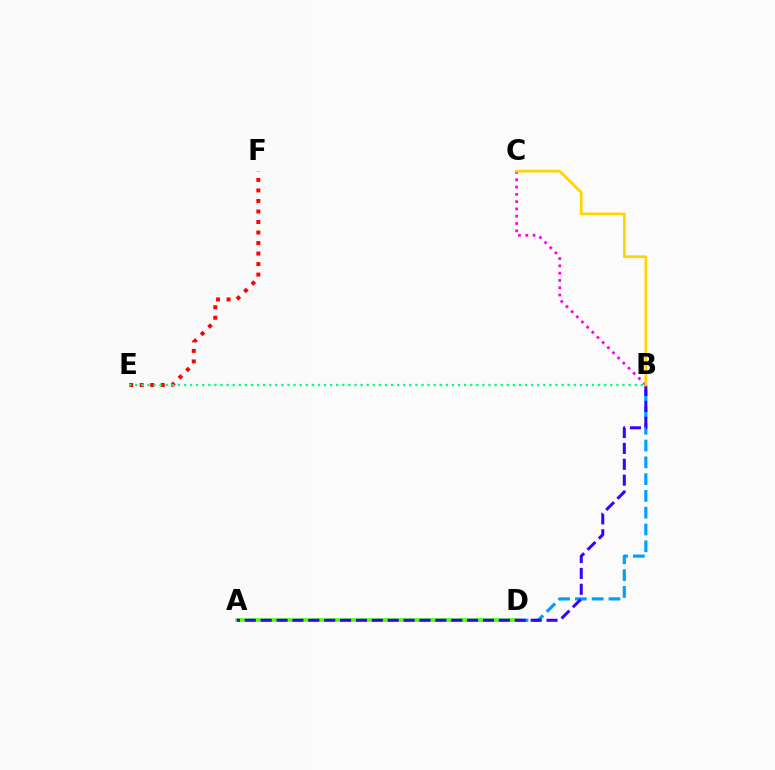{('E', 'F'): [{'color': '#ff0000', 'line_style': 'dotted', 'thickness': 2.86}], ('B', 'D'): [{'color': '#009eff', 'line_style': 'dashed', 'thickness': 2.28}], ('A', 'D'): [{'color': '#4fff00', 'line_style': 'solid', 'thickness': 2.55}], ('A', 'B'): [{'color': '#3700ff', 'line_style': 'dashed', 'thickness': 2.16}], ('B', 'E'): [{'color': '#00ff86', 'line_style': 'dotted', 'thickness': 1.65}], ('B', 'C'): [{'color': '#ff00ed', 'line_style': 'dotted', 'thickness': 1.98}, {'color': '#ffd500', 'line_style': 'solid', 'thickness': 1.94}]}